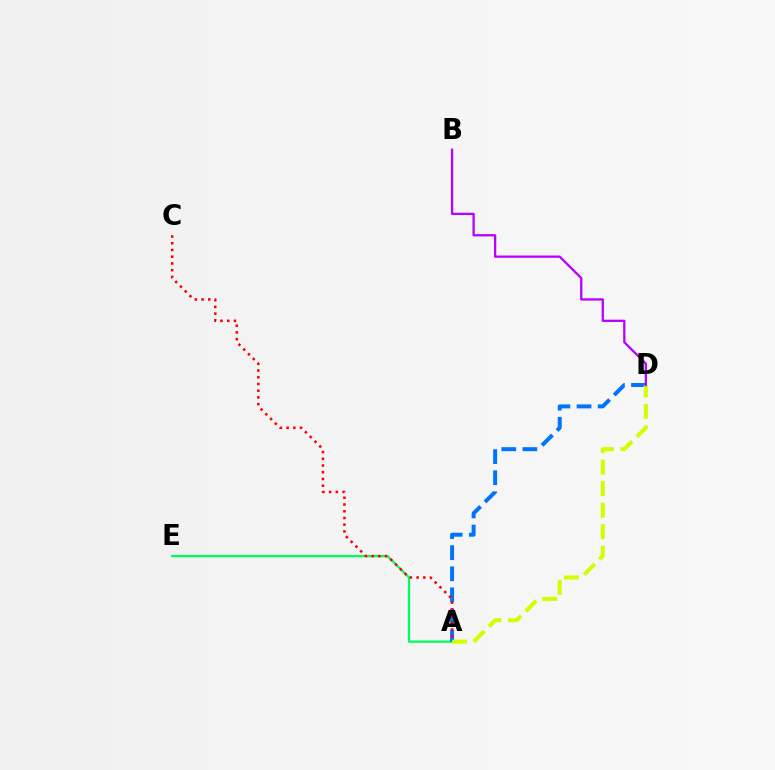{('A', 'E'): [{'color': '#00ff5c', 'line_style': 'solid', 'thickness': 1.65}], ('A', 'D'): [{'color': '#0074ff', 'line_style': 'dashed', 'thickness': 2.87}, {'color': '#d1ff00', 'line_style': 'dashed', 'thickness': 2.93}], ('B', 'D'): [{'color': '#b900ff', 'line_style': 'solid', 'thickness': 1.65}], ('A', 'C'): [{'color': '#ff0000', 'line_style': 'dotted', 'thickness': 1.83}]}